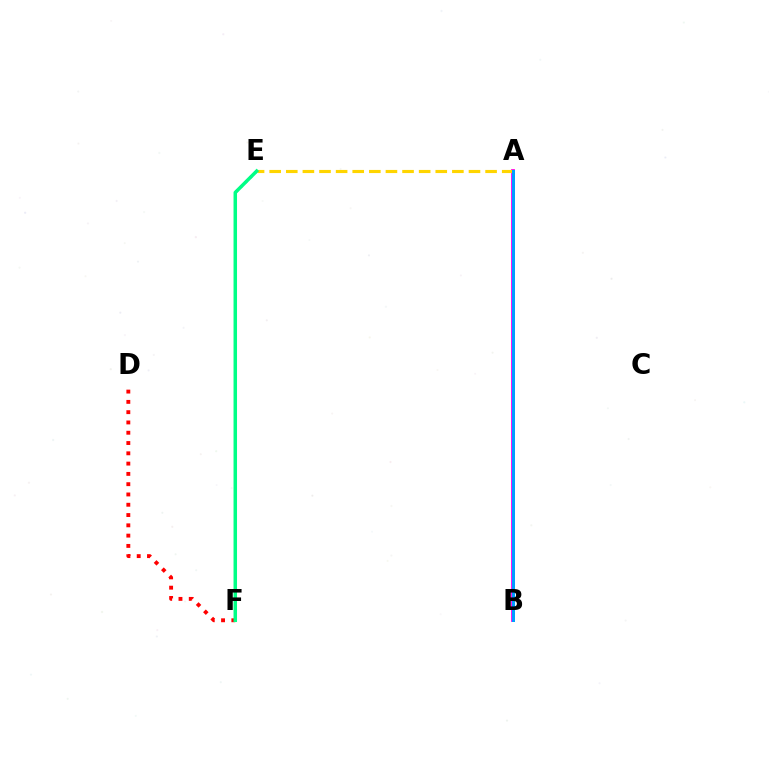{('A', 'B'): [{'color': '#ff00ed', 'line_style': 'solid', 'thickness': 2.73}, {'color': '#4fff00', 'line_style': 'solid', 'thickness': 1.89}, {'color': '#009eff', 'line_style': 'solid', 'thickness': 2.16}], ('E', 'F'): [{'color': '#3700ff', 'line_style': 'dotted', 'thickness': 1.84}, {'color': '#00ff86', 'line_style': 'solid', 'thickness': 2.52}], ('D', 'F'): [{'color': '#ff0000', 'line_style': 'dotted', 'thickness': 2.8}], ('A', 'E'): [{'color': '#ffd500', 'line_style': 'dashed', 'thickness': 2.26}]}